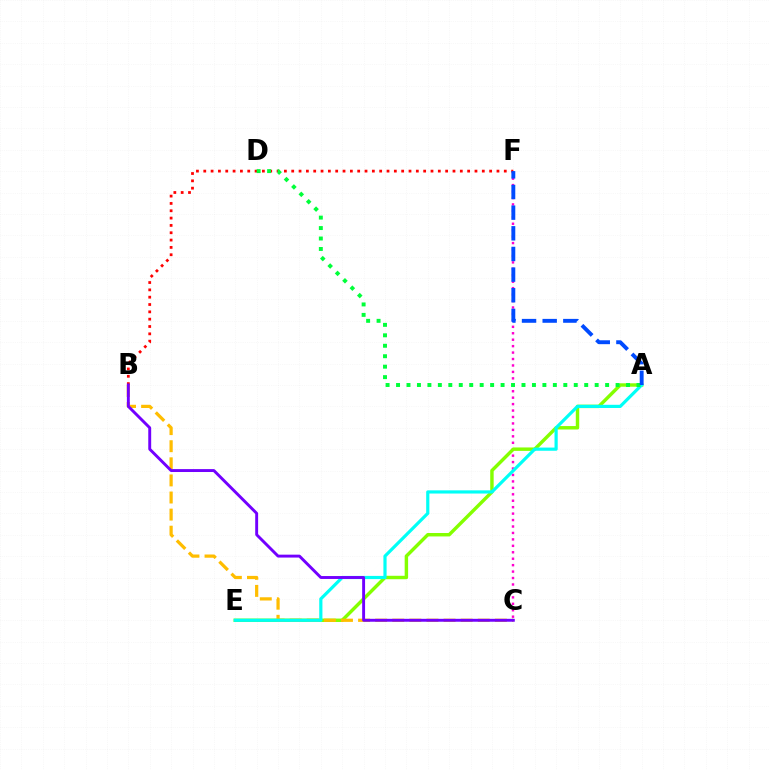{('C', 'F'): [{'color': '#ff00cf', 'line_style': 'dotted', 'thickness': 1.75}], ('A', 'E'): [{'color': '#84ff00', 'line_style': 'solid', 'thickness': 2.47}, {'color': '#00fff6', 'line_style': 'solid', 'thickness': 2.3}], ('B', 'C'): [{'color': '#ffbd00', 'line_style': 'dashed', 'thickness': 2.32}, {'color': '#7200ff', 'line_style': 'solid', 'thickness': 2.1}], ('B', 'F'): [{'color': '#ff0000', 'line_style': 'dotted', 'thickness': 1.99}], ('A', 'D'): [{'color': '#00ff39', 'line_style': 'dotted', 'thickness': 2.84}], ('A', 'F'): [{'color': '#004bff', 'line_style': 'dashed', 'thickness': 2.8}]}